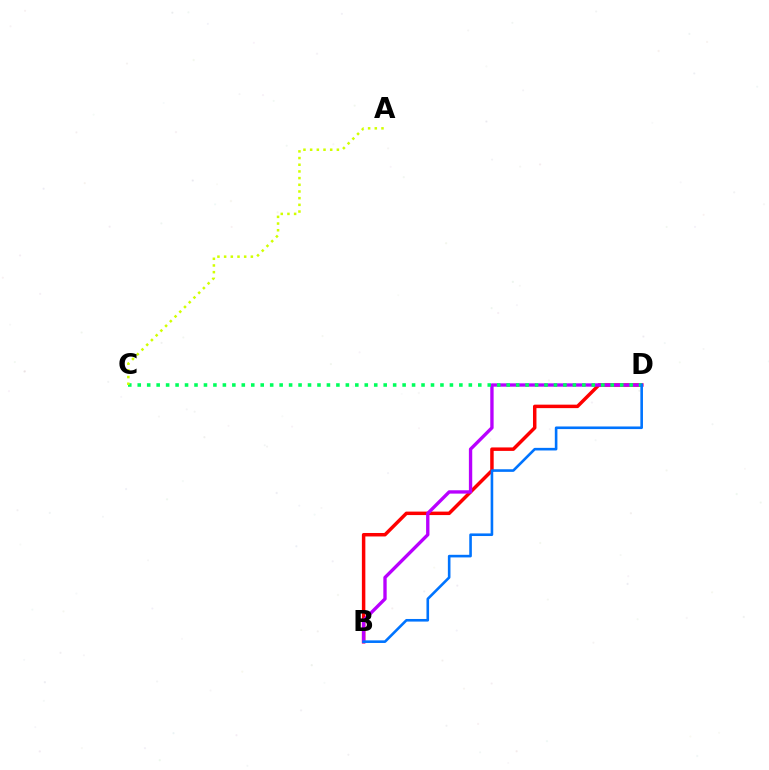{('B', 'D'): [{'color': '#ff0000', 'line_style': 'solid', 'thickness': 2.5}, {'color': '#b900ff', 'line_style': 'solid', 'thickness': 2.41}, {'color': '#0074ff', 'line_style': 'solid', 'thickness': 1.88}], ('C', 'D'): [{'color': '#00ff5c', 'line_style': 'dotted', 'thickness': 2.57}], ('A', 'C'): [{'color': '#d1ff00', 'line_style': 'dotted', 'thickness': 1.82}]}